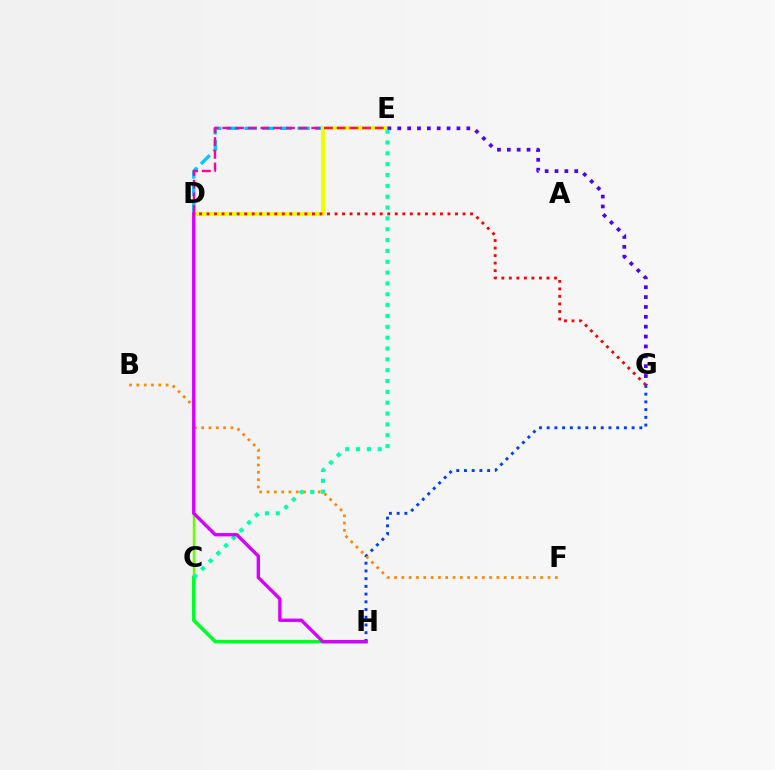{('D', 'E'): [{'color': '#00c7ff', 'line_style': 'dashed', 'thickness': 2.4}, {'color': '#eeff00', 'line_style': 'solid', 'thickness': 2.95}, {'color': '#ff00a0', 'line_style': 'dashed', 'thickness': 1.73}], ('C', 'D'): [{'color': '#66ff00', 'line_style': 'solid', 'thickness': 1.77}], ('C', 'H'): [{'color': '#00ff27', 'line_style': 'solid', 'thickness': 2.54}], ('G', 'H'): [{'color': '#003fff', 'line_style': 'dotted', 'thickness': 2.1}], ('B', 'F'): [{'color': '#ff8800', 'line_style': 'dotted', 'thickness': 1.99}], ('E', 'G'): [{'color': '#4f00ff', 'line_style': 'dotted', 'thickness': 2.68}], ('C', 'E'): [{'color': '#00ffaf', 'line_style': 'dotted', 'thickness': 2.95}], ('D', 'H'): [{'color': '#d600ff', 'line_style': 'solid', 'thickness': 2.42}], ('D', 'G'): [{'color': '#ff0000', 'line_style': 'dotted', 'thickness': 2.05}]}